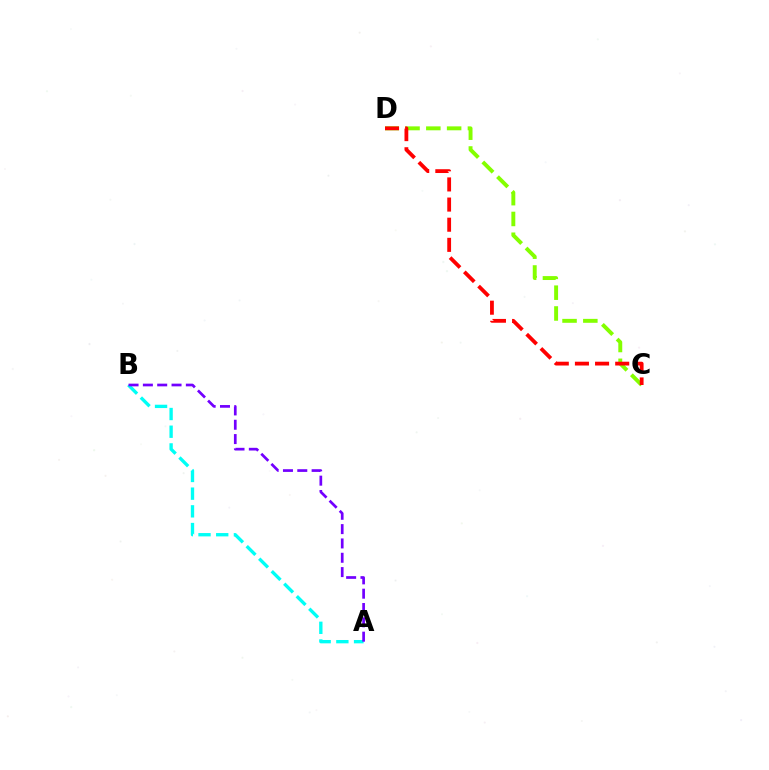{('C', 'D'): [{'color': '#84ff00', 'line_style': 'dashed', 'thickness': 2.82}, {'color': '#ff0000', 'line_style': 'dashed', 'thickness': 2.74}], ('A', 'B'): [{'color': '#00fff6', 'line_style': 'dashed', 'thickness': 2.4}, {'color': '#7200ff', 'line_style': 'dashed', 'thickness': 1.95}]}